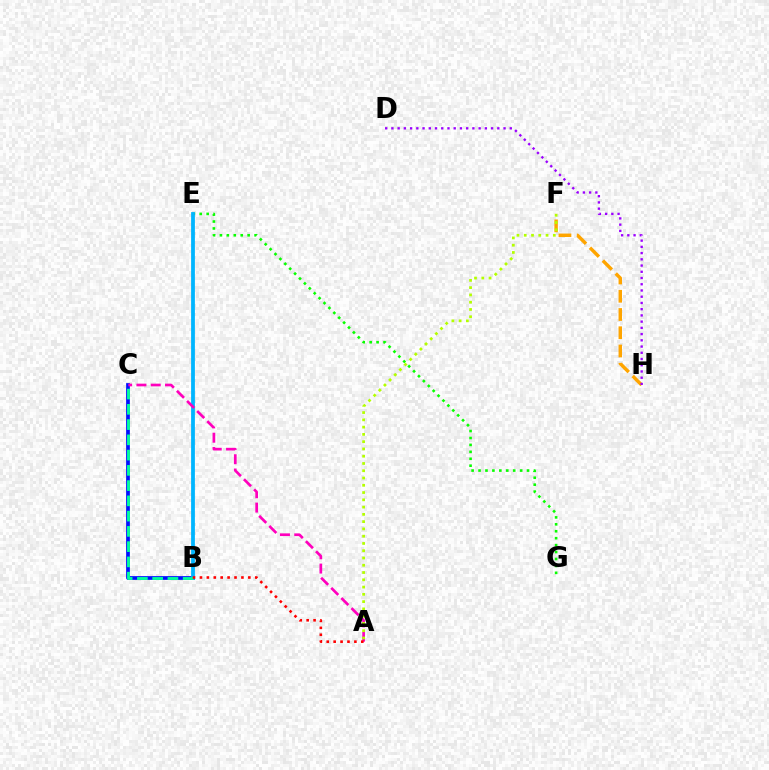{('F', 'H'): [{'color': '#ffa500', 'line_style': 'dashed', 'thickness': 2.48}], ('E', 'G'): [{'color': '#08ff00', 'line_style': 'dotted', 'thickness': 1.88}], ('D', 'H'): [{'color': '#9b00ff', 'line_style': 'dotted', 'thickness': 1.69}], ('B', 'C'): [{'color': '#0010ff', 'line_style': 'solid', 'thickness': 2.68}, {'color': '#00ff9d', 'line_style': 'dashed', 'thickness': 2.07}], ('B', 'E'): [{'color': '#00b5ff', 'line_style': 'solid', 'thickness': 2.72}], ('A', 'C'): [{'color': '#ff00bd', 'line_style': 'dashed', 'thickness': 1.94}], ('A', 'B'): [{'color': '#ff0000', 'line_style': 'dotted', 'thickness': 1.88}], ('A', 'F'): [{'color': '#b3ff00', 'line_style': 'dotted', 'thickness': 1.98}]}